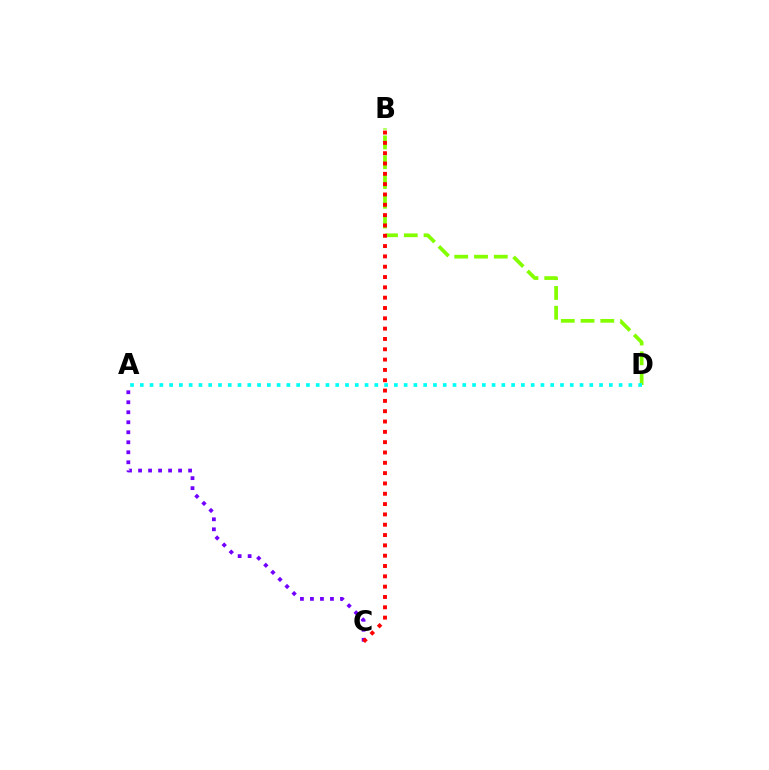{('A', 'C'): [{'color': '#7200ff', 'line_style': 'dotted', 'thickness': 2.72}], ('B', 'D'): [{'color': '#84ff00', 'line_style': 'dashed', 'thickness': 2.69}], ('A', 'D'): [{'color': '#00fff6', 'line_style': 'dotted', 'thickness': 2.65}], ('B', 'C'): [{'color': '#ff0000', 'line_style': 'dotted', 'thickness': 2.8}]}